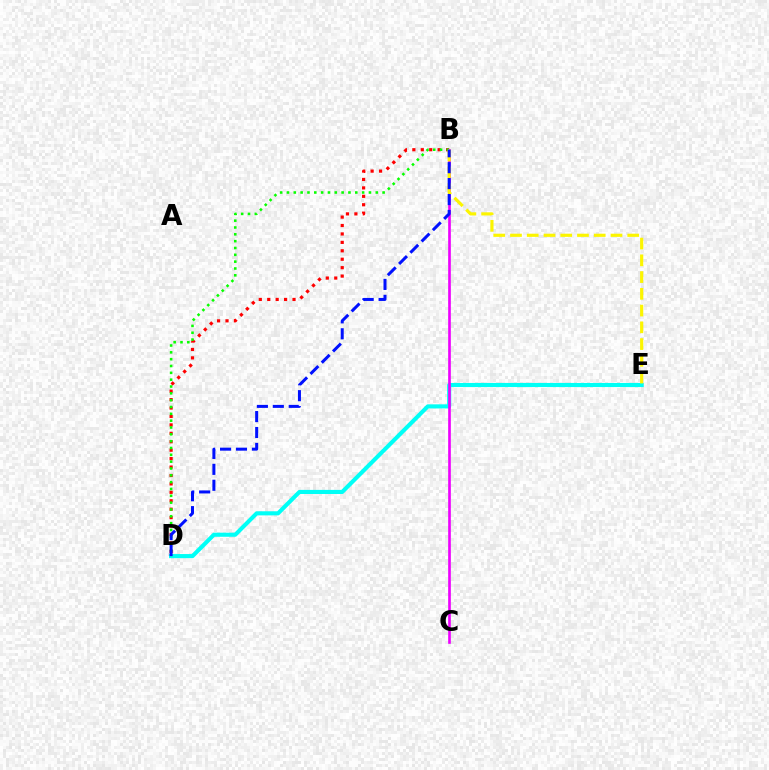{('B', 'D'): [{'color': '#ff0000', 'line_style': 'dotted', 'thickness': 2.29}, {'color': '#08ff00', 'line_style': 'dotted', 'thickness': 1.86}, {'color': '#0010ff', 'line_style': 'dashed', 'thickness': 2.16}], ('D', 'E'): [{'color': '#00fff6', 'line_style': 'solid', 'thickness': 2.95}], ('B', 'C'): [{'color': '#ee00ff', 'line_style': 'solid', 'thickness': 1.91}], ('B', 'E'): [{'color': '#fcf500', 'line_style': 'dashed', 'thickness': 2.28}]}